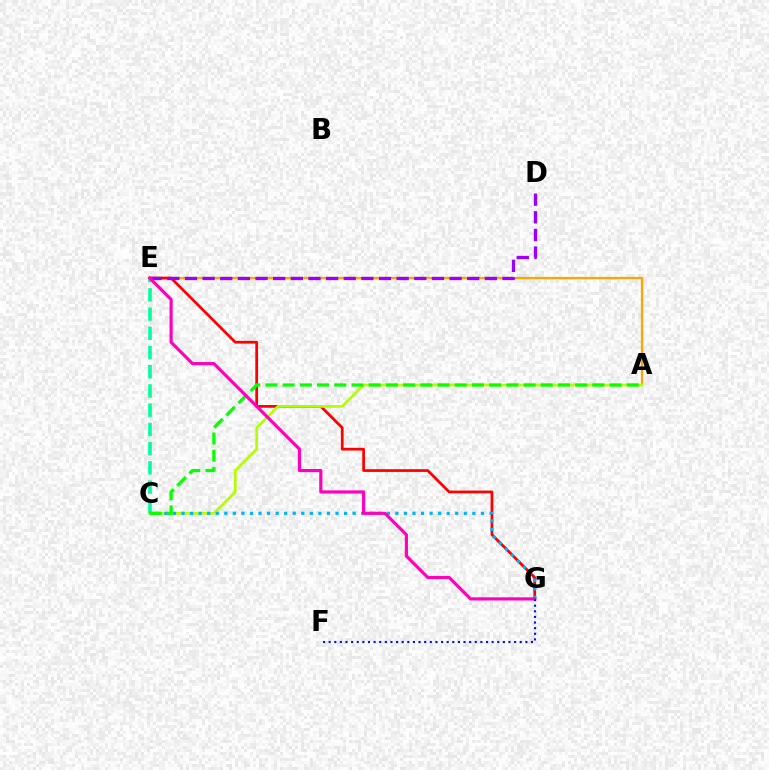{('A', 'E'): [{'color': '#ffa500', 'line_style': 'solid', 'thickness': 1.61}], ('E', 'G'): [{'color': '#ff0000', 'line_style': 'solid', 'thickness': 1.97}, {'color': '#ff00bd', 'line_style': 'solid', 'thickness': 2.28}], ('A', 'C'): [{'color': '#b3ff00', 'line_style': 'solid', 'thickness': 1.93}, {'color': '#08ff00', 'line_style': 'dashed', 'thickness': 2.34}], ('C', 'E'): [{'color': '#00ff9d', 'line_style': 'dashed', 'thickness': 2.61}], ('D', 'E'): [{'color': '#9b00ff', 'line_style': 'dashed', 'thickness': 2.4}], ('C', 'G'): [{'color': '#00b5ff', 'line_style': 'dotted', 'thickness': 2.32}], ('F', 'G'): [{'color': '#0010ff', 'line_style': 'dotted', 'thickness': 1.53}]}